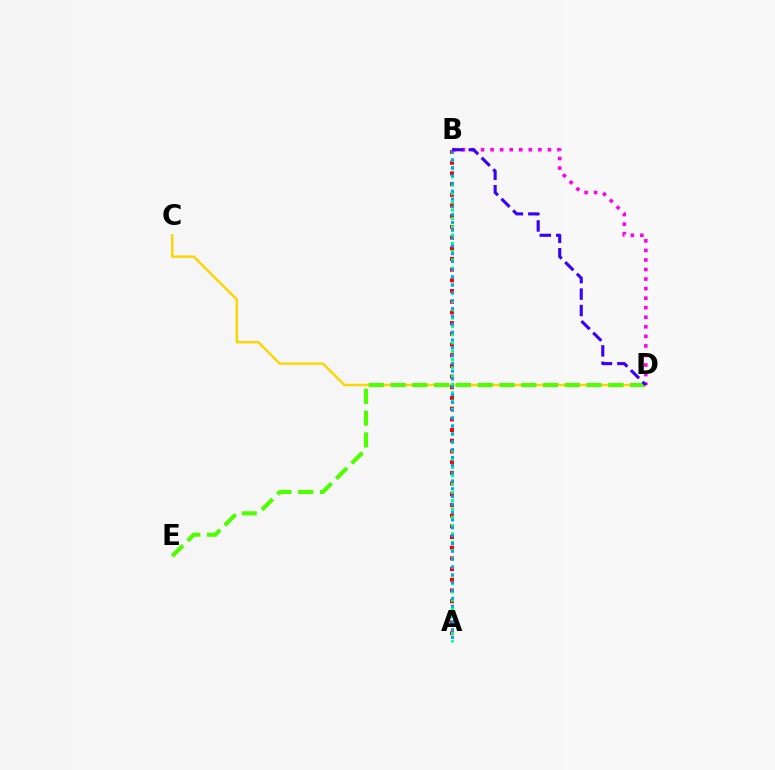{('C', 'D'): [{'color': '#ffd500', 'line_style': 'solid', 'thickness': 1.74}], ('A', 'B'): [{'color': '#ff0000', 'line_style': 'dotted', 'thickness': 2.91}, {'color': '#00ff86', 'line_style': 'dotted', 'thickness': 2.26}, {'color': '#009eff', 'line_style': 'dotted', 'thickness': 2.13}], ('D', 'E'): [{'color': '#4fff00', 'line_style': 'dashed', 'thickness': 2.96}], ('B', 'D'): [{'color': '#ff00ed', 'line_style': 'dotted', 'thickness': 2.6}, {'color': '#3700ff', 'line_style': 'dashed', 'thickness': 2.23}]}